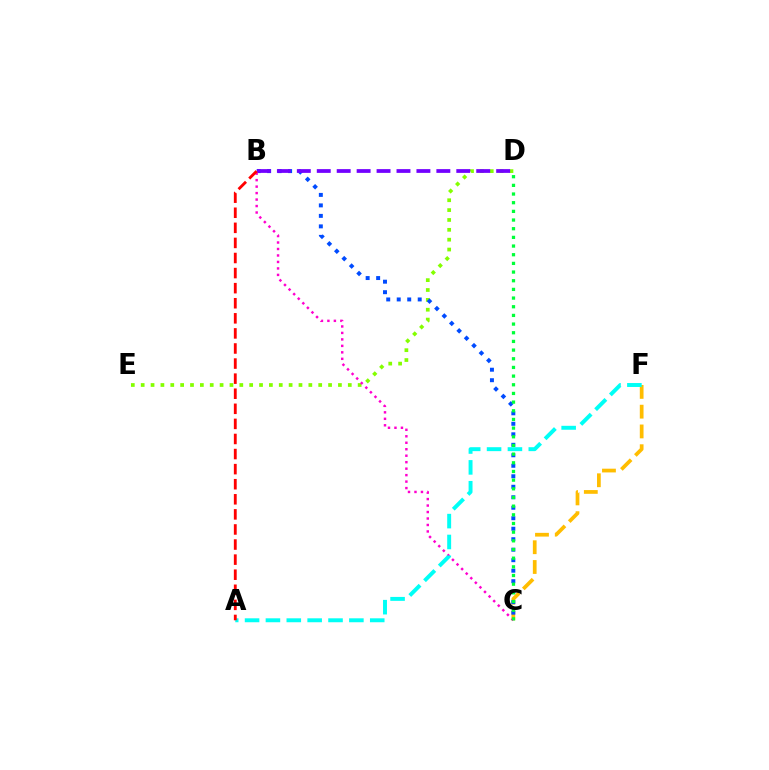{('C', 'F'): [{'color': '#ffbd00', 'line_style': 'dashed', 'thickness': 2.69}], ('D', 'E'): [{'color': '#84ff00', 'line_style': 'dotted', 'thickness': 2.68}], ('B', 'C'): [{'color': '#004bff', 'line_style': 'dotted', 'thickness': 2.85}, {'color': '#ff00cf', 'line_style': 'dotted', 'thickness': 1.76}], ('B', 'D'): [{'color': '#7200ff', 'line_style': 'dashed', 'thickness': 2.71}], ('C', 'D'): [{'color': '#00ff39', 'line_style': 'dotted', 'thickness': 2.36}], ('A', 'F'): [{'color': '#00fff6', 'line_style': 'dashed', 'thickness': 2.83}], ('A', 'B'): [{'color': '#ff0000', 'line_style': 'dashed', 'thickness': 2.05}]}